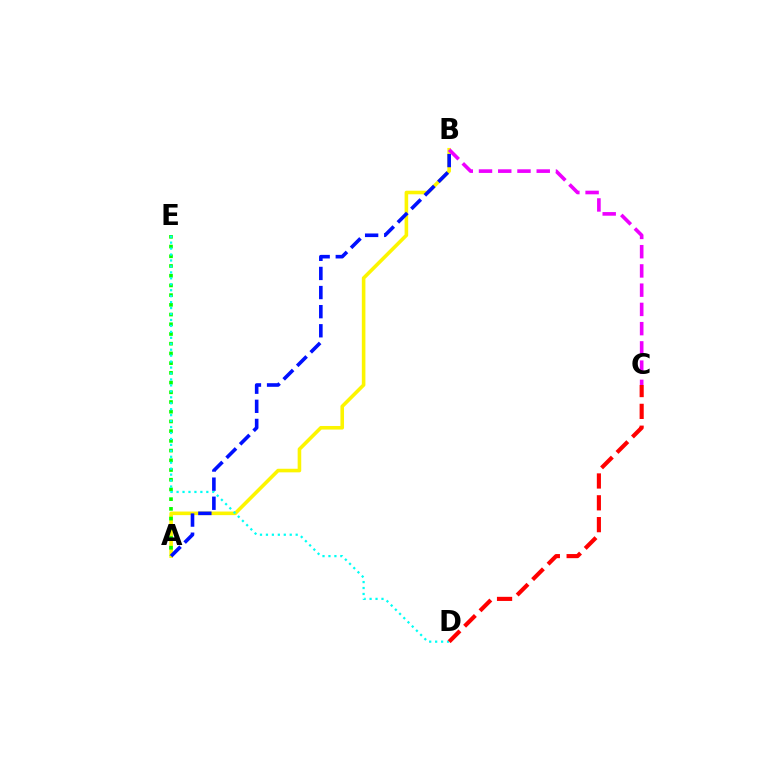{('A', 'B'): [{'color': '#fcf500', 'line_style': 'solid', 'thickness': 2.58}, {'color': '#0010ff', 'line_style': 'dashed', 'thickness': 2.6}], ('A', 'E'): [{'color': '#08ff00', 'line_style': 'dotted', 'thickness': 2.64}], ('D', 'E'): [{'color': '#00fff6', 'line_style': 'dotted', 'thickness': 1.62}], ('C', 'D'): [{'color': '#ff0000', 'line_style': 'dashed', 'thickness': 2.97}], ('B', 'C'): [{'color': '#ee00ff', 'line_style': 'dashed', 'thickness': 2.61}]}